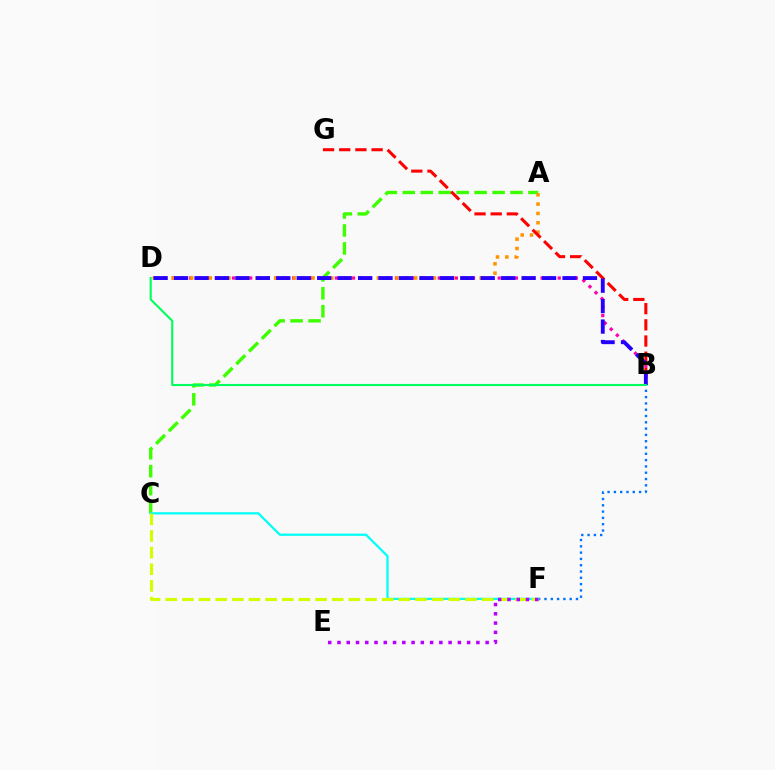{('B', 'D'): [{'color': '#ff00ac', 'line_style': 'dotted', 'thickness': 2.33}, {'color': '#2500ff', 'line_style': 'dashed', 'thickness': 2.78}, {'color': '#00ff5c', 'line_style': 'solid', 'thickness': 1.52}], ('A', 'C'): [{'color': '#3dff00', 'line_style': 'dashed', 'thickness': 2.44}], ('B', 'F'): [{'color': '#0074ff', 'line_style': 'dotted', 'thickness': 1.71}], ('A', 'D'): [{'color': '#ff9400', 'line_style': 'dotted', 'thickness': 2.54}], ('C', 'F'): [{'color': '#00fff6', 'line_style': 'solid', 'thickness': 1.61}, {'color': '#d1ff00', 'line_style': 'dashed', 'thickness': 2.26}], ('B', 'G'): [{'color': '#ff0000', 'line_style': 'dashed', 'thickness': 2.2}], ('E', 'F'): [{'color': '#b900ff', 'line_style': 'dotted', 'thickness': 2.52}]}